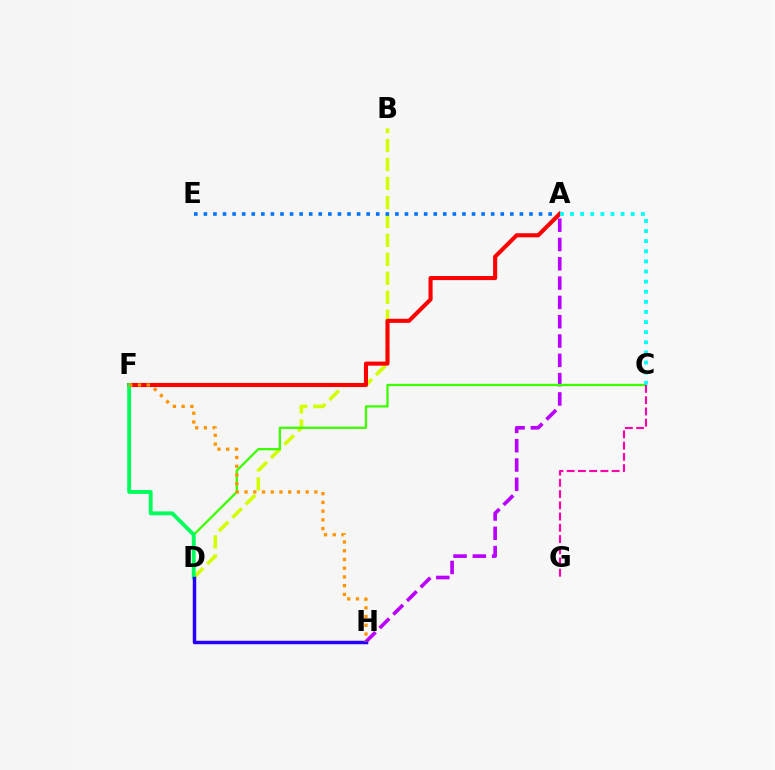{('B', 'D'): [{'color': '#d1ff00', 'line_style': 'dashed', 'thickness': 2.58}], ('A', 'E'): [{'color': '#0074ff', 'line_style': 'dotted', 'thickness': 2.6}], ('A', 'H'): [{'color': '#b900ff', 'line_style': 'dashed', 'thickness': 2.62}], ('C', 'D'): [{'color': '#3dff00', 'line_style': 'solid', 'thickness': 1.65}], ('A', 'F'): [{'color': '#ff0000', 'line_style': 'solid', 'thickness': 2.94}], ('C', 'G'): [{'color': '#ff00ac', 'line_style': 'dashed', 'thickness': 1.53}], ('D', 'F'): [{'color': '#00ff5c', 'line_style': 'solid', 'thickness': 2.79}], ('A', 'C'): [{'color': '#00fff6', 'line_style': 'dotted', 'thickness': 2.75}], ('D', 'H'): [{'color': '#2500ff', 'line_style': 'solid', 'thickness': 2.5}], ('F', 'H'): [{'color': '#ff9400', 'line_style': 'dotted', 'thickness': 2.37}]}